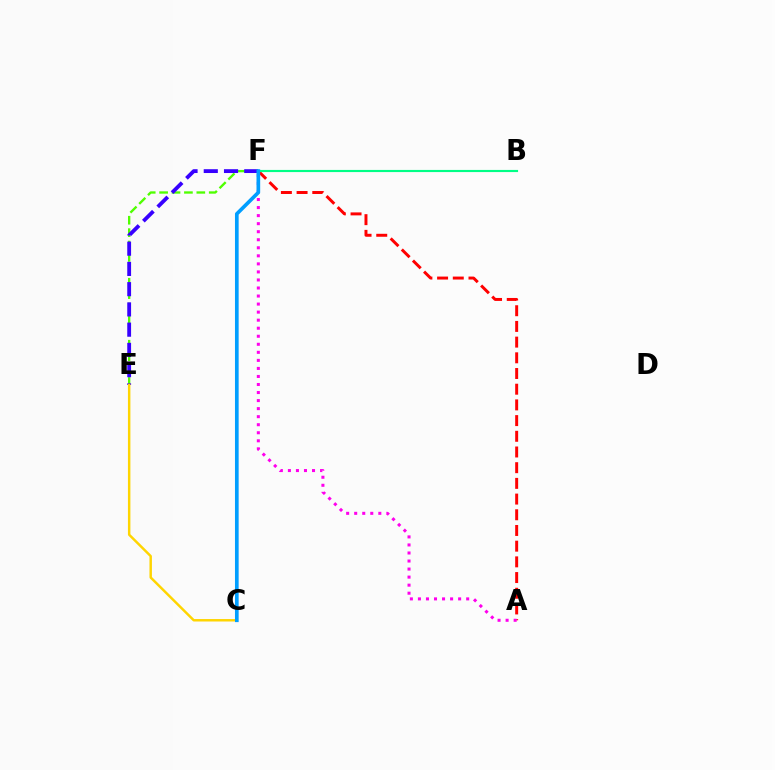{('A', 'F'): [{'color': '#ff0000', 'line_style': 'dashed', 'thickness': 2.13}, {'color': '#ff00ed', 'line_style': 'dotted', 'thickness': 2.19}], ('B', 'F'): [{'color': '#00ff86', 'line_style': 'solid', 'thickness': 1.55}], ('E', 'F'): [{'color': '#4fff00', 'line_style': 'dashed', 'thickness': 1.68}, {'color': '#3700ff', 'line_style': 'dashed', 'thickness': 2.75}], ('C', 'E'): [{'color': '#ffd500', 'line_style': 'solid', 'thickness': 1.77}], ('C', 'F'): [{'color': '#009eff', 'line_style': 'solid', 'thickness': 2.65}]}